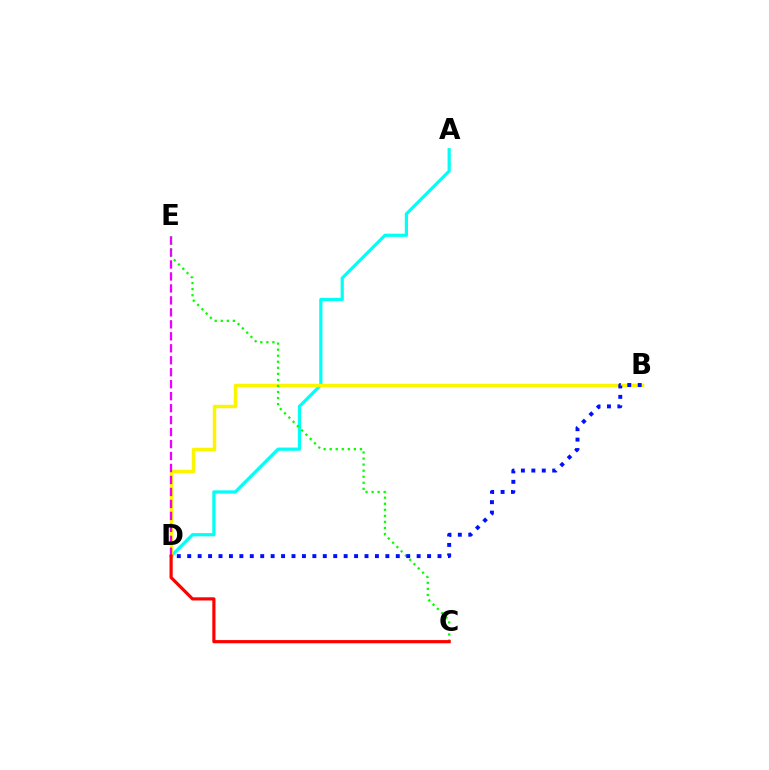{('A', 'D'): [{'color': '#00fff6', 'line_style': 'solid', 'thickness': 2.31}], ('B', 'D'): [{'color': '#fcf500', 'line_style': 'solid', 'thickness': 2.48}, {'color': '#0010ff', 'line_style': 'dotted', 'thickness': 2.83}], ('C', 'E'): [{'color': '#08ff00', 'line_style': 'dotted', 'thickness': 1.64}], ('D', 'E'): [{'color': '#ee00ff', 'line_style': 'dashed', 'thickness': 1.63}], ('C', 'D'): [{'color': '#ff0000', 'line_style': 'solid', 'thickness': 2.28}]}